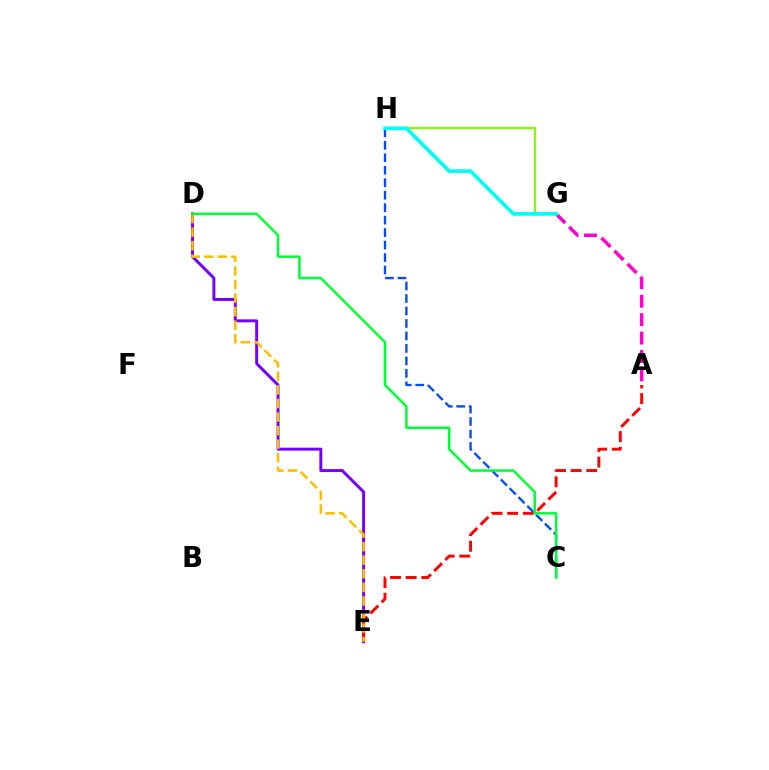{('G', 'H'): [{'color': '#84ff00', 'line_style': 'solid', 'thickness': 1.59}, {'color': '#00fff6', 'line_style': 'solid', 'thickness': 2.65}], ('A', 'G'): [{'color': '#ff00cf', 'line_style': 'dashed', 'thickness': 2.5}], ('C', 'H'): [{'color': '#004bff', 'line_style': 'dashed', 'thickness': 1.69}], ('D', 'E'): [{'color': '#7200ff', 'line_style': 'solid', 'thickness': 2.13}, {'color': '#ffbd00', 'line_style': 'dashed', 'thickness': 1.84}], ('A', 'E'): [{'color': '#ff0000', 'line_style': 'dashed', 'thickness': 2.12}], ('C', 'D'): [{'color': '#00ff39', 'line_style': 'solid', 'thickness': 1.82}]}